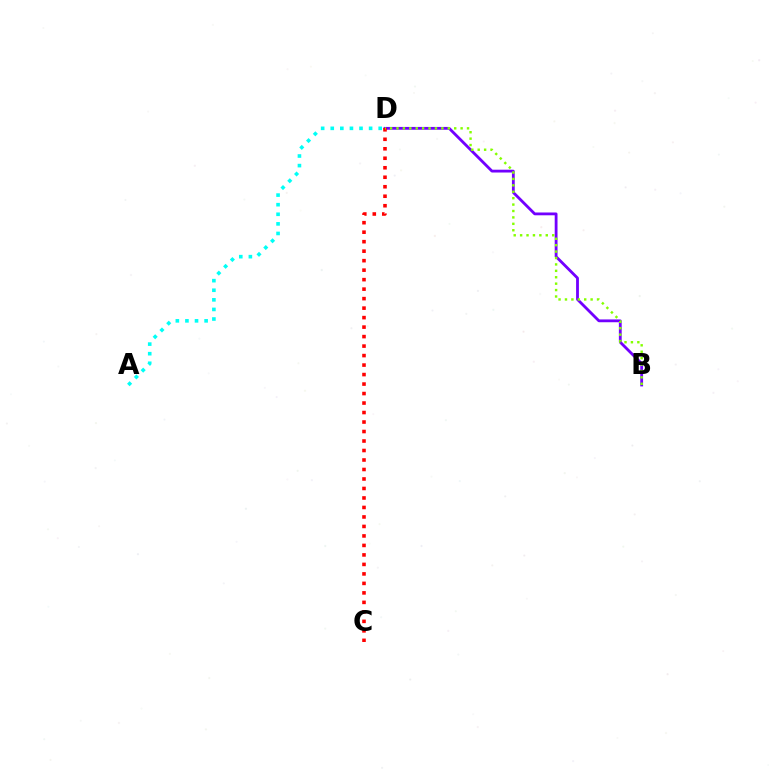{('B', 'D'): [{'color': '#7200ff', 'line_style': 'solid', 'thickness': 2.02}, {'color': '#84ff00', 'line_style': 'dotted', 'thickness': 1.74}], ('C', 'D'): [{'color': '#ff0000', 'line_style': 'dotted', 'thickness': 2.58}], ('A', 'D'): [{'color': '#00fff6', 'line_style': 'dotted', 'thickness': 2.61}]}